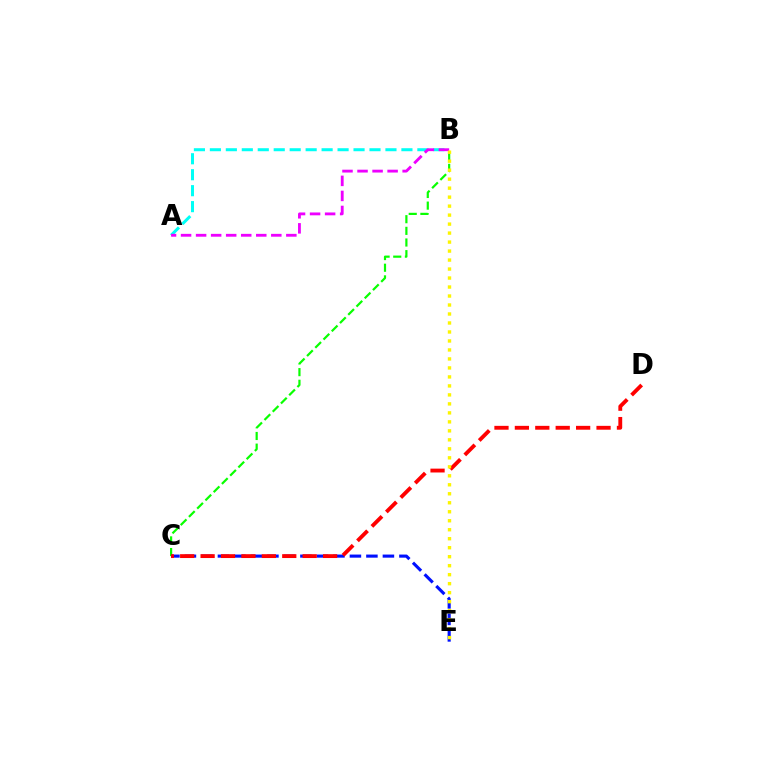{('B', 'C'): [{'color': '#08ff00', 'line_style': 'dashed', 'thickness': 1.58}], ('A', 'B'): [{'color': '#00fff6', 'line_style': 'dashed', 'thickness': 2.17}, {'color': '#ee00ff', 'line_style': 'dashed', 'thickness': 2.04}], ('C', 'E'): [{'color': '#0010ff', 'line_style': 'dashed', 'thickness': 2.24}], ('C', 'D'): [{'color': '#ff0000', 'line_style': 'dashed', 'thickness': 2.77}], ('B', 'E'): [{'color': '#fcf500', 'line_style': 'dotted', 'thickness': 2.44}]}